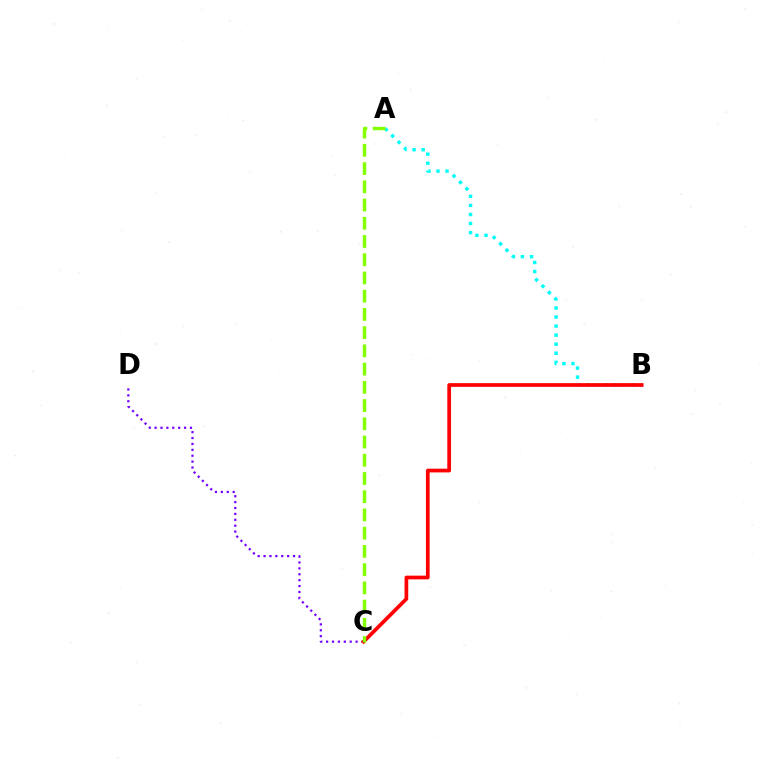{('A', 'B'): [{'color': '#00fff6', 'line_style': 'dotted', 'thickness': 2.46}], ('C', 'D'): [{'color': '#7200ff', 'line_style': 'dotted', 'thickness': 1.6}], ('B', 'C'): [{'color': '#ff0000', 'line_style': 'solid', 'thickness': 2.68}], ('A', 'C'): [{'color': '#84ff00', 'line_style': 'dashed', 'thickness': 2.48}]}